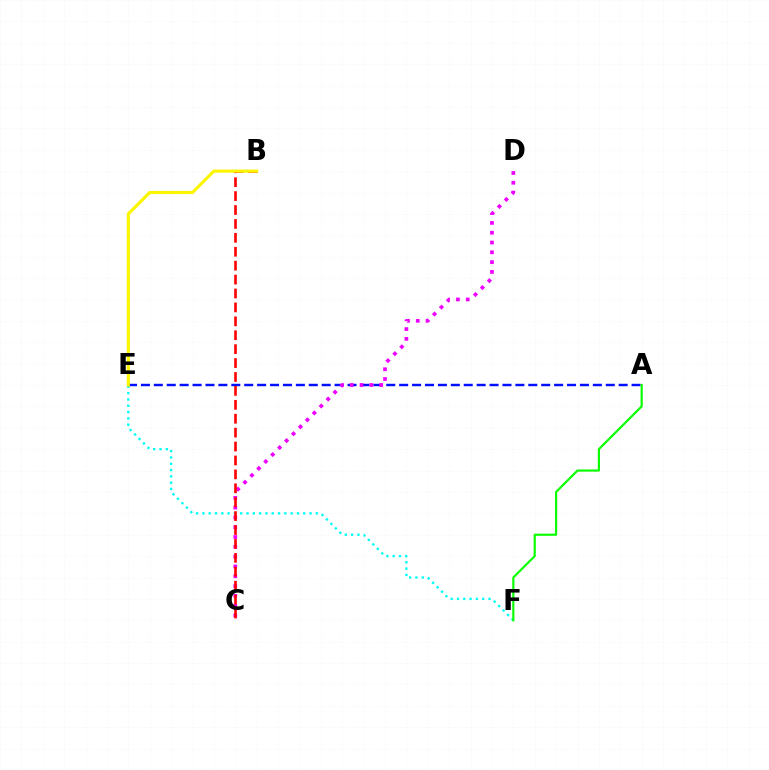{('E', 'F'): [{'color': '#00fff6', 'line_style': 'dotted', 'thickness': 1.71}], ('A', 'E'): [{'color': '#0010ff', 'line_style': 'dashed', 'thickness': 1.75}], ('C', 'D'): [{'color': '#ee00ff', 'line_style': 'dotted', 'thickness': 2.66}], ('A', 'F'): [{'color': '#08ff00', 'line_style': 'solid', 'thickness': 1.56}], ('B', 'C'): [{'color': '#ff0000', 'line_style': 'dashed', 'thickness': 1.89}], ('B', 'E'): [{'color': '#fcf500', 'line_style': 'solid', 'thickness': 2.25}]}